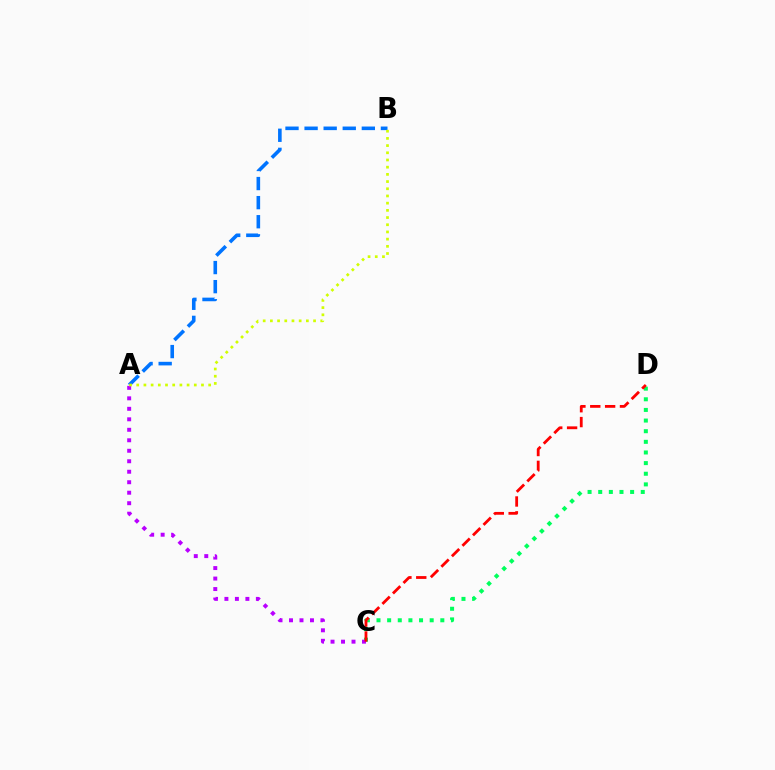{('C', 'D'): [{'color': '#00ff5c', 'line_style': 'dotted', 'thickness': 2.89}, {'color': '#ff0000', 'line_style': 'dashed', 'thickness': 2.02}], ('A', 'C'): [{'color': '#b900ff', 'line_style': 'dotted', 'thickness': 2.85}], ('A', 'B'): [{'color': '#0074ff', 'line_style': 'dashed', 'thickness': 2.59}, {'color': '#d1ff00', 'line_style': 'dotted', 'thickness': 1.95}]}